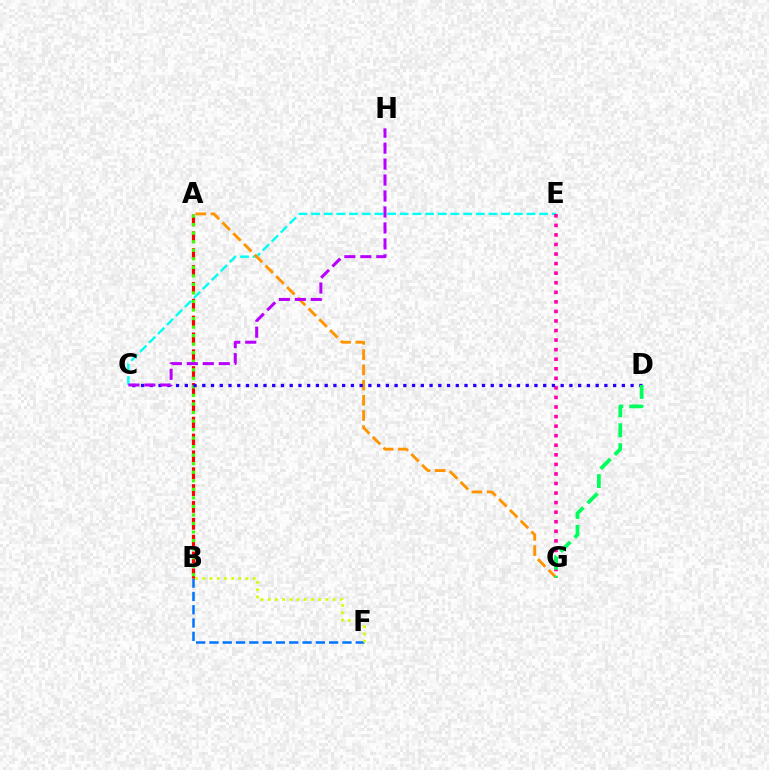{('C', 'E'): [{'color': '#00fff6', 'line_style': 'dashed', 'thickness': 1.72}], ('E', 'G'): [{'color': '#ff00ac', 'line_style': 'dotted', 'thickness': 2.6}], ('B', 'F'): [{'color': '#0074ff', 'line_style': 'dashed', 'thickness': 1.81}, {'color': '#d1ff00', 'line_style': 'dotted', 'thickness': 1.96}], ('A', 'G'): [{'color': '#ff9400', 'line_style': 'dashed', 'thickness': 2.07}], ('A', 'B'): [{'color': '#ff0000', 'line_style': 'dashed', 'thickness': 2.29}, {'color': '#3dff00', 'line_style': 'dotted', 'thickness': 2.32}], ('C', 'D'): [{'color': '#2500ff', 'line_style': 'dotted', 'thickness': 2.37}], ('D', 'G'): [{'color': '#00ff5c', 'line_style': 'dashed', 'thickness': 2.7}], ('C', 'H'): [{'color': '#b900ff', 'line_style': 'dashed', 'thickness': 2.17}]}